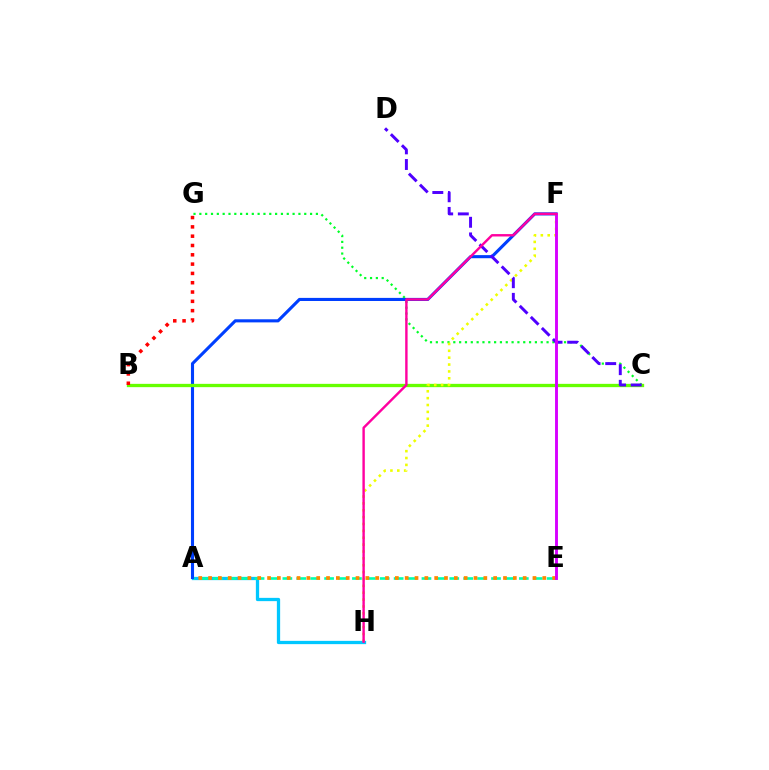{('A', 'H'): [{'color': '#00c7ff', 'line_style': 'solid', 'thickness': 2.36}], ('A', 'E'): [{'color': '#00ffaf', 'line_style': 'dashed', 'thickness': 1.89}, {'color': '#ff8800', 'line_style': 'dotted', 'thickness': 2.67}], ('C', 'G'): [{'color': '#00ff27', 'line_style': 'dotted', 'thickness': 1.58}], ('A', 'F'): [{'color': '#003fff', 'line_style': 'solid', 'thickness': 2.23}], ('B', 'C'): [{'color': '#66ff00', 'line_style': 'solid', 'thickness': 2.38}], ('B', 'G'): [{'color': '#ff0000', 'line_style': 'dotted', 'thickness': 2.53}], ('F', 'H'): [{'color': '#eeff00', 'line_style': 'dotted', 'thickness': 1.87}, {'color': '#ff00a0', 'line_style': 'solid', 'thickness': 1.73}], ('C', 'D'): [{'color': '#4f00ff', 'line_style': 'dashed', 'thickness': 2.12}], ('E', 'F'): [{'color': '#d600ff', 'line_style': 'solid', 'thickness': 2.09}]}